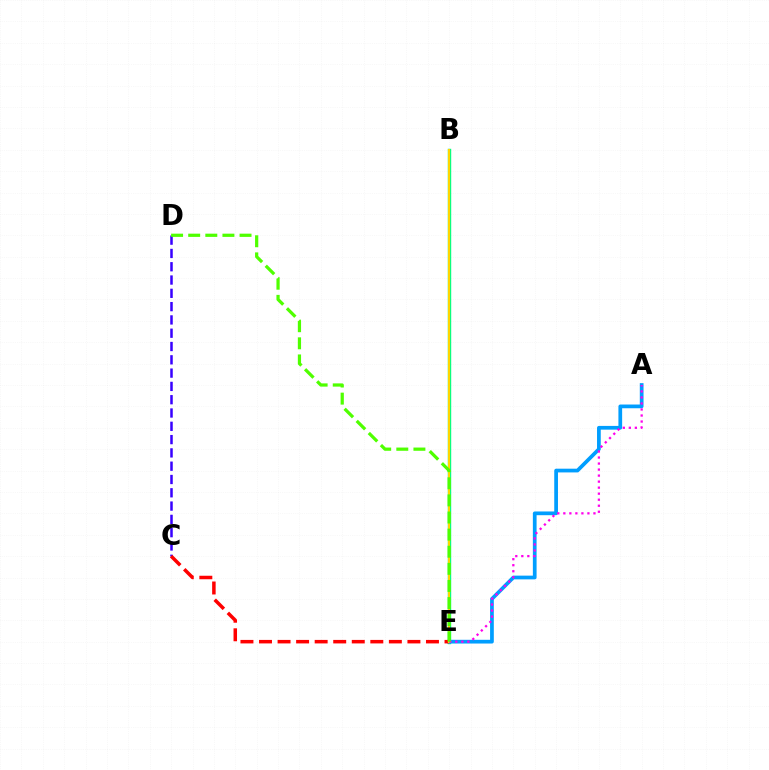{('B', 'E'): [{'color': '#00ff86', 'line_style': 'solid', 'thickness': 2.46}, {'color': '#ffd500', 'line_style': 'solid', 'thickness': 1.52}], ('C', 'D'): [{'color': '#3700ff', 'line_style': 'dashed', 'thickness': 1.81}], ('A', 'E'): [{'color': '#009eff', 'line_style': 'solid', 'thickness': 2.68}, {'color': '#ff00ed', 'line_style': 'dotted', 'thickness': 1.64}], ('C', 'E'): [{'color': '#ff0000', 'line_style': 'dashed', 'thickness': 2.52}], ('D', 'E'): [{'color': '#4fff00', 'line_style': 'dashed', 'thickness': 2.32}]}